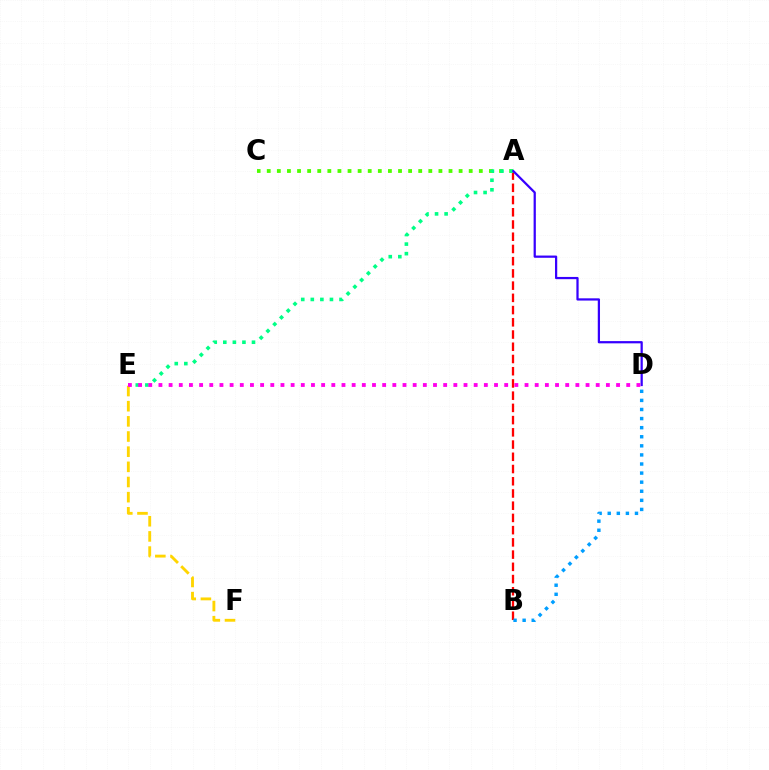{('A', 'C'): [{'color': '#4fff00', 'line_style': 'dotted', 'thickness': 2.74}], ('A', 'B'): [{'color': '#ff0000', 'line_style': 'dashed', 'thickness': 1.66}], ('A', 'E'): [{'color': '#00ff86', 'line_style': 'dotted', 'thickness': 2.6}], ('E', 'F'): [{'color': '#ffd500', 'line_style': 'dashed', 'thickness': 2.06}], ('B', 'D'): [{'color': '#009eff', 'line_style': 'dotted', 'thickness': 2.47}], ('A', 'D'): [{'color': '#3700ff', 'line_style': 'solid', 'thickness': 1.61}], ('D', 'E'): [{'color': '#ff00ed', 'line_style': 'dotted', 'thickness': 2.76}]}